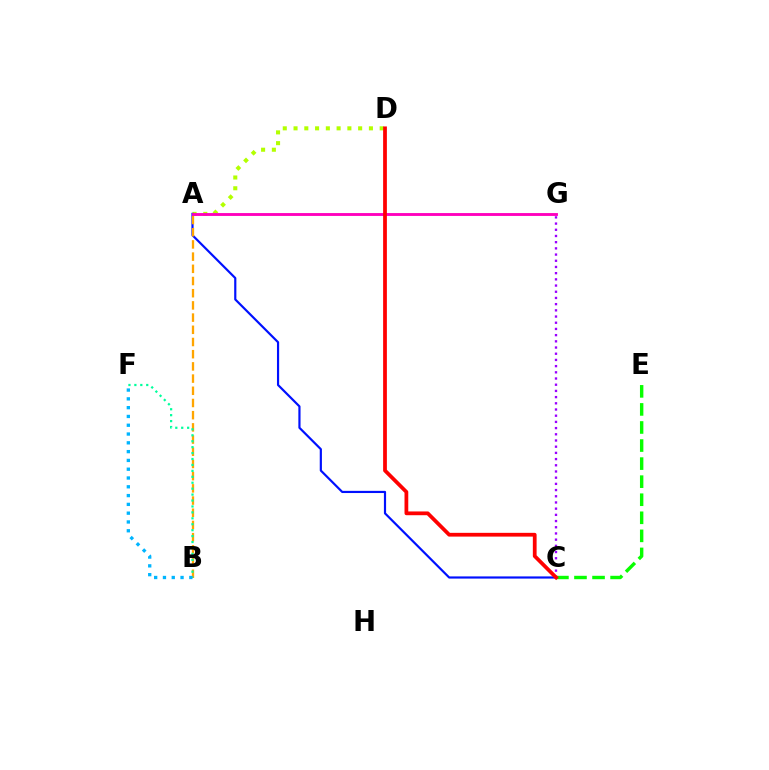{('C', 'G'): [{'color': '#9b00ff', 'line_style': 'dotted', 'thickness': 1.68}], ('A', 'D'): [{'color': '#b3ff00', 'line_style': 'dotted', 'thickness': 2.93}], ('A', 'C'): [{'color': '#0010ff', 'line_style': 'solid', 'thickness': 1.57}], ('A', 'B'): [{'color': '#ffa500', 'line_style': 'dashed', 'thickness': 1.66}], ('C', 'E'): [{'color': '#08ff00', 'line_style': 'dashed', 'thickness': 2.45}], ('B', 'F'): [{'color': '#00ff9d', 'line_style': 'dotted', 'thickness': 1.61}, {'color': '#00b5ff', 'line_style': 'dotted', 'thickness': 2.39}], ('A', 'G'): [{'color': '#ff00bd', 'line_style': 'solid', 'thickness': 2.06}], ('C', 'D'): [{'color': '#ff0000', 'line_style': 'solid', 'thickness': 2.71}]}